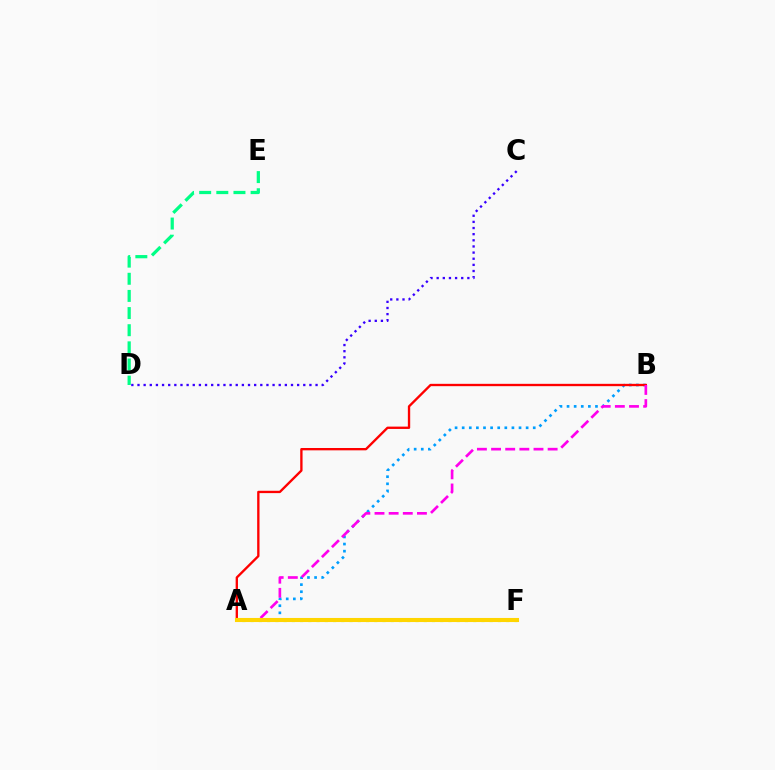{('C', 'D'): [{'color': '#3700ff', 'line_style': 'dotted', 'thickness': 1.67}], ('A', 'F'): [{'color': '#4fff00', 'line_style': 'dotted', 'thickness': 2.24}, {'color': '#ffd500', 'line_style': 'solid', 'thickness': 2.94}], ('A', 'B'): [{'color': '#009eff', 'line_style': 'dotted', 'thickness': 1.93}, {'color': '#ff0000', 'line_style': 'solid', 'thickness': 1.69}, {'color': '#ff00ed', 'line_style': 'dashed', 'thickness': 1.92}], ('D', 'E'): [{'color': '#00ff86', 'line_style': 'dashed', 'thickness': 2.33}]}